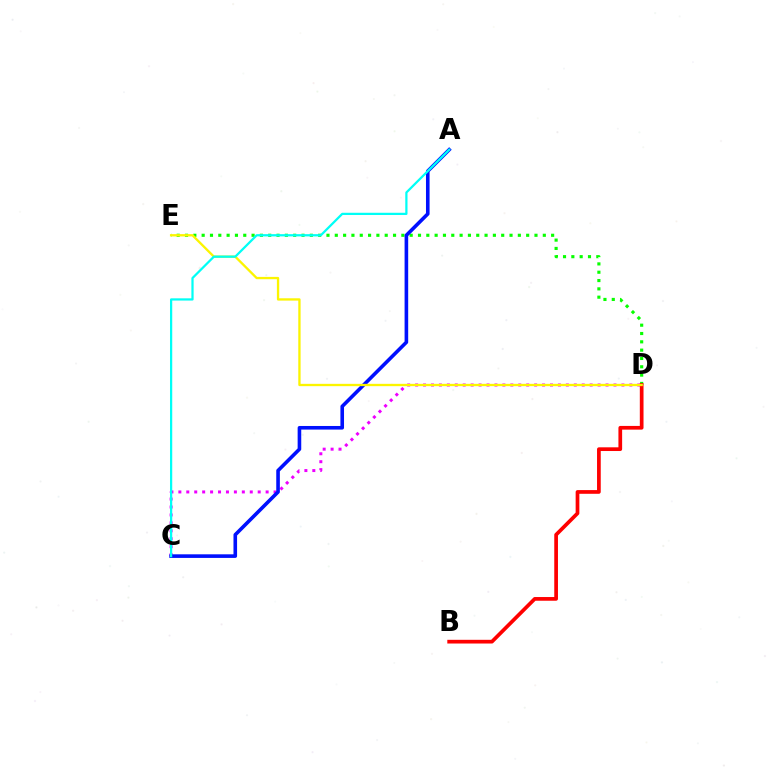{('C', 'D'): [{'color': '#ee00ff', 'line_style': 'dotted', 'thickness': 2.16}], ('D', 'E'): [{'color': '#08ff00', 'line_style': 'dotted', 'thickness': 2.26}, {'color': '#fcf500', 'line_style': 'solid', 'thickness': 1.67}], ('A', 'C'): [{'color': '#0010ff', 'line_style': 'solid', 'thickness': 2.59}, {'color': '#00fff6', 'line_style': 'solid', 'thickness': 1.61}], ('B', 'D'): [{'color': '#ff0000', 'line_style': 'solid', 'thickness': 2.67}]}